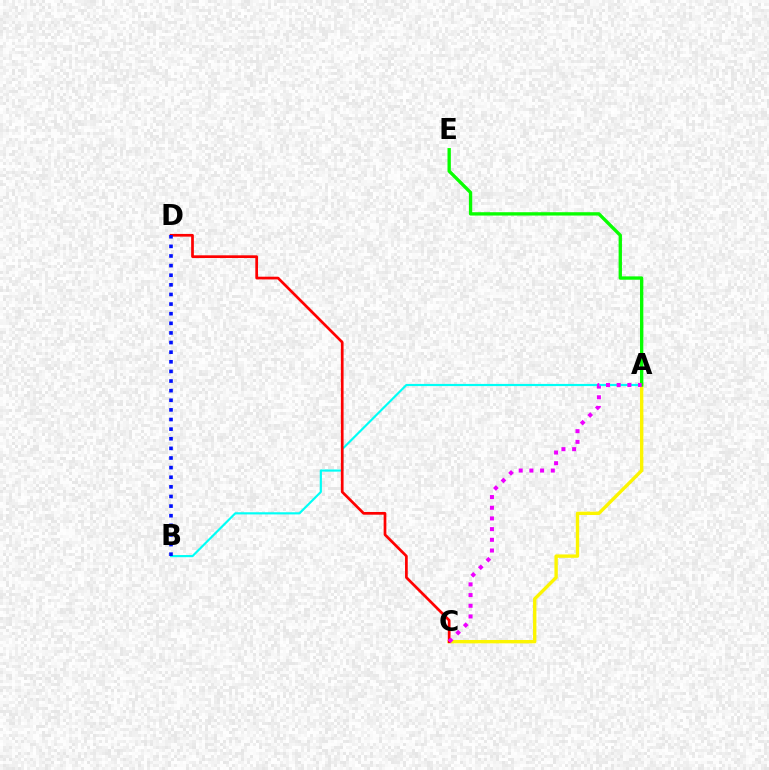{('A', 'B'): [{'color': '#00fff6', 'line_style': 'solid', 'thickness': 1.56}], ('A', 'C'): [{'color': '#fcf500', 'line_style': 'solid', 'thickness': 2.42}, {'color': '#ee00ff', 'line_style': 'dotted', 'thickness': 2.9}], ('C', 'D'): [{'color': '#ff0000', 'line_style': 'solid', 'thickness': 1.95}], ('A', 'E'): [{'color': '#08ff00', 'line_style': 'solid', 'thickness': 2.4}], ('B', 'D'): [{'color': '#0010ff', 'line_style': 'dotted', 'thickness': 2.61}]}